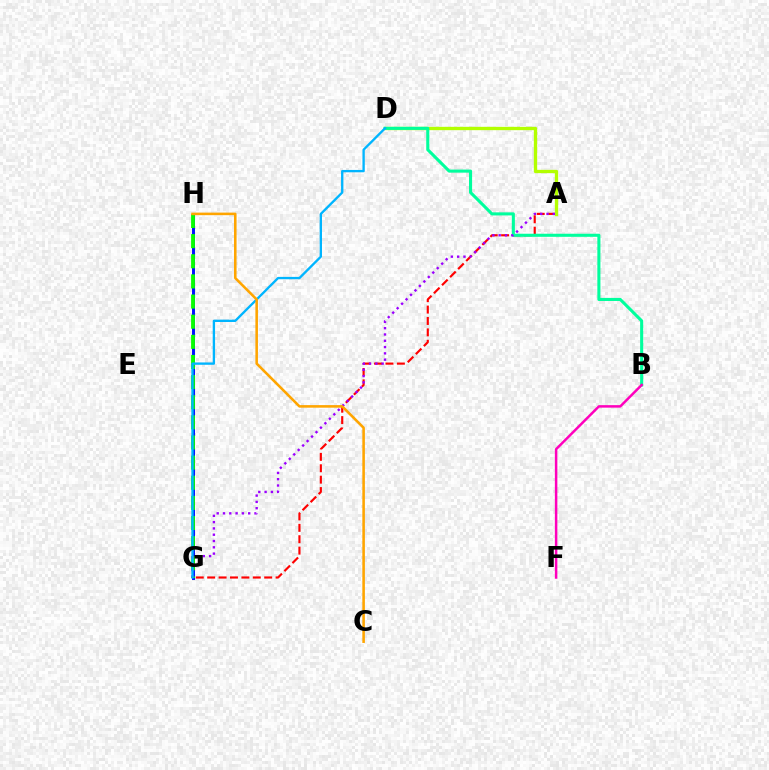{('A', 'G'): [{'color': '#ff0000', 'line_style': 'dashed', 'thickness': 1.55}, {'color': '#9b00ff', 'line_style': 'dotted', 'thickness': 1.71}], ('A', 'D'): [{'color': '#b3ff00', 'line_style': 'solid', 'thickness': 2.39}], ('G', 'H'): [{'color': '#0010ff', 'line_style': 'solid', 'thickness': 2.12}, {'color': '#08ff00', 'line_style': 'dashed', 'thickness': 2.73}], ('B', 'D'): [{'color': '#00ff9d', 'line_style': 'solid', 'thickness': 2.22}], ('D', 'G'): [{'color': '#00b5ff', 'line_style': 'solid', 'thickness': 1.68}], ('C', 'H'): [{'color': '#ffa500', 'line_style': 'solid', 'thickness': 1.85}], ('B', 'F'): [{'color': '#ff00bd', 'line_style': 'solid', 'thickness': 1.79}]}